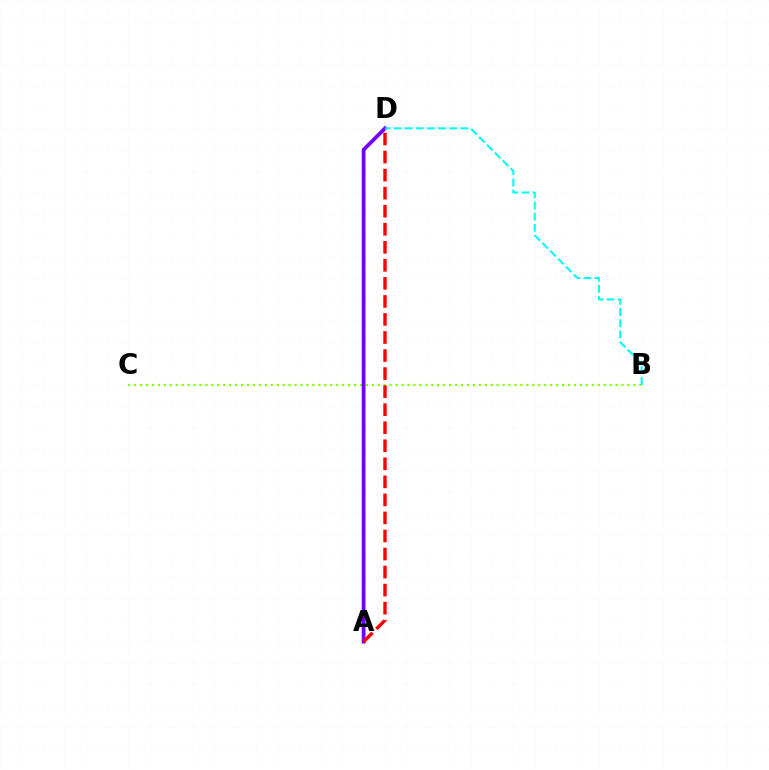{('B', 'C'): [{'color': '#84ff00', 'line_style': 'dotted', 'thickness': 1.62}], ('A', 'D'): [{'color': '#7200ff', 'line_style': 'solid', 'thickness': 2.71}, {'color': '#ff0000', 'line_style': 'dashed', 'thickness': 2.45}], ('B', 'D'): [{'color': '#00fff6', 'line_style': 'dashed', 'thickness': 1.51}]}